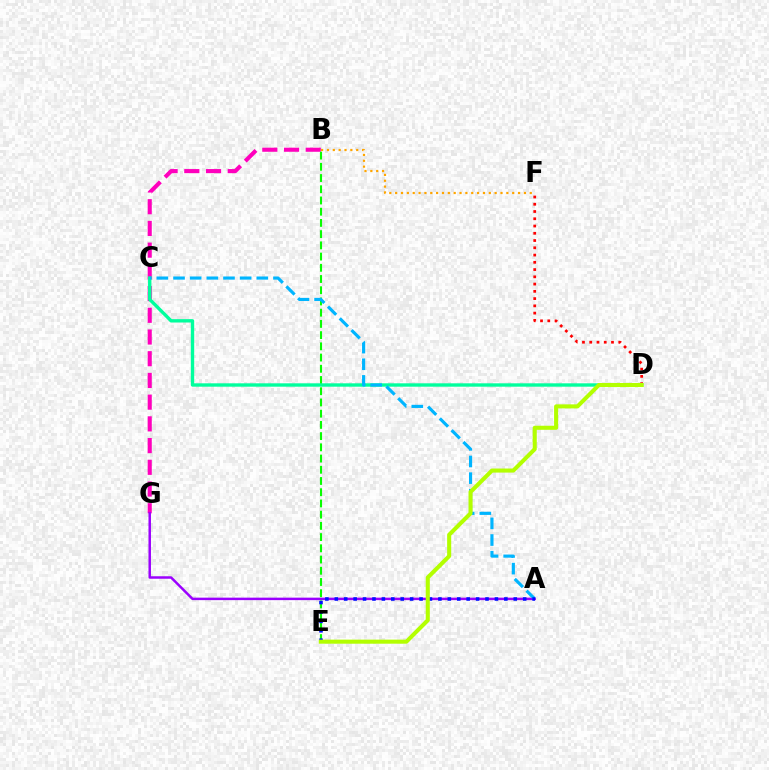{('B', 'G'): [{'color': '#ff00bd', 'line_style': 'dashed', 'thickness': 2.95}], ('A', 'G'): [{'color': '#9b00ff', 'line_style': 'solid', 'thickness': 1.79}], ('B', 'E'): [{'color': '#08ff00', 'line_style': 'dashed', 'thickness': 1.52}], ('C', 'D'): [{'color': '#00ff9d', 'line_style': 'solid', 'thickness': 2.43}], ('A', 'C'): [{'color': '#00b5ff', 'line_style': 'dashed', 'thickness': 2.26}], ('A', 'E'): [{'color': '#0010ff', 'line_style': 'dotted', 'thickness': 2.56}], ('B', 'F'): [{'color': '#ffa500', 'line_style': 'dotted', 'thickness': 1.59}], ('D', 'F'): [{'color': '#ff0000', 'line_style': 'dotted', 'thickness': 1.97}], ('D', 'E'): [{'color': '#b3ff00', 'line_style': 'solid', 'thickness': 2.93}]}